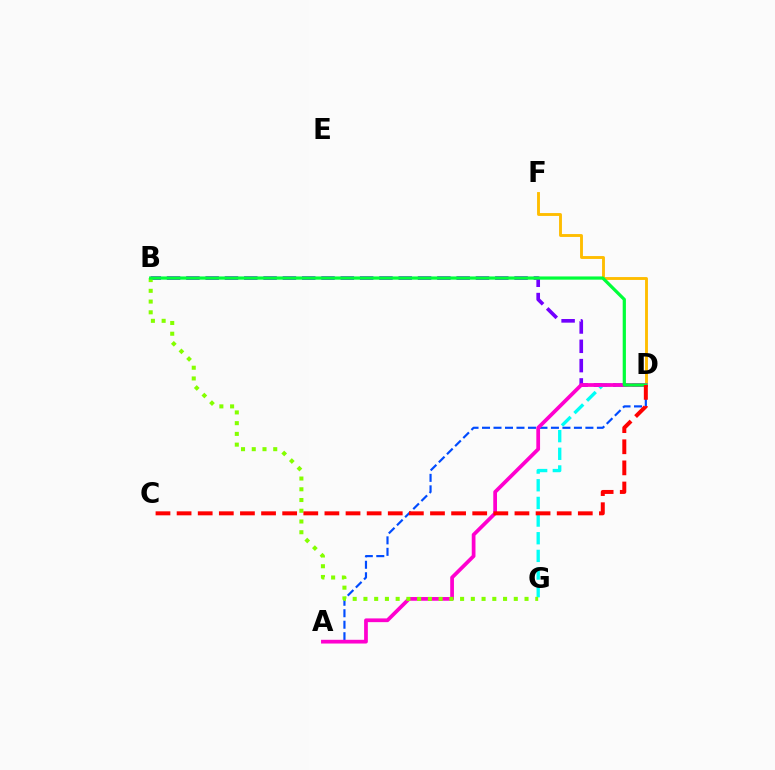{('A', 'D'): [{'color': '#004bff', 'line_style': 'dashed', 'thickness': 1.56}, {'color': '#ff00cf', 'line_style': 'solid', 'thickness': 2.69}], ('D', 'F'): [{'color': '#ffbd00', 'line_style': 'solid', 'thickness': 2.07}], ('B', 'D'): [{'color': '#7200ff', 'line_style': 'dashed', 'thickness': 2.62}, {'color': '#00ff39', 'line_style': 'solid', 'thickness': 2.32}], ('D', 'G'): [{'color': '#00fff6', 'line_style': 'dashed', 'thickness': 2.4}], ('B', 'G'): [{'color': '#84ff00', 'line_style': 'dotted', 'thickness': 2.92}], ('C', 'D'): [{'color': '#ff0000', 'line_style': 'dashed', 'thickness': 2.87}]}